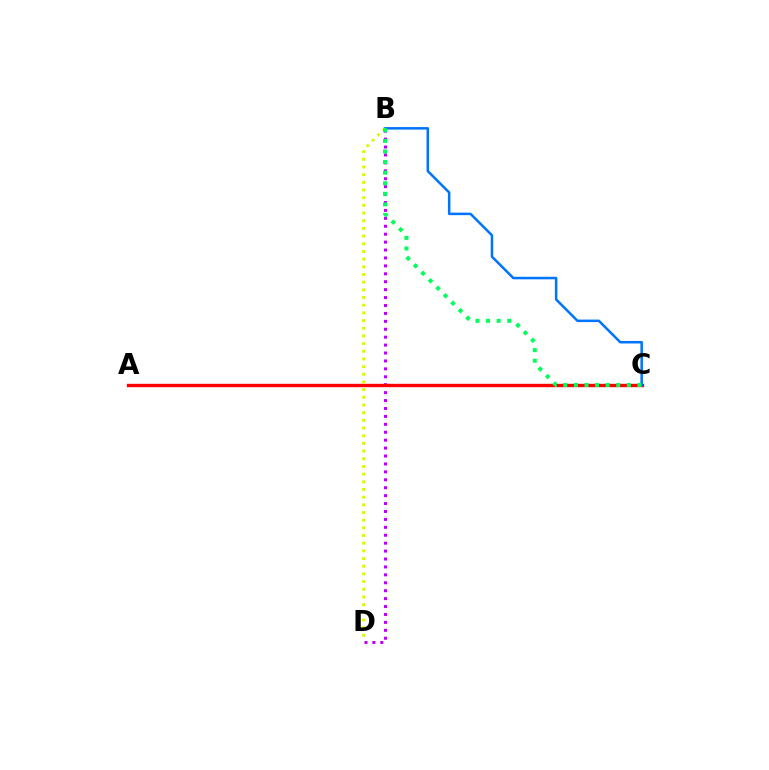{('B', 'D'): [{'color': '#b900ff', 'line_style': 'dotted', 'thickness': 2.15}, {'color': '#d1ff00', 'line_style': 'dotted', 'thickness': 2.09}], ('A', 'C'): [{'color': '#ff0000', 'line_style': 'solid', 'thickness': 2.43}], ('B', 'C'): [{'color': '#0074ff', 'line_style': 'solid', 'thickness': 1.81}, {'color': '#00ff5c', 'line_style': 'dotted', 'thickness': 2.88}]}